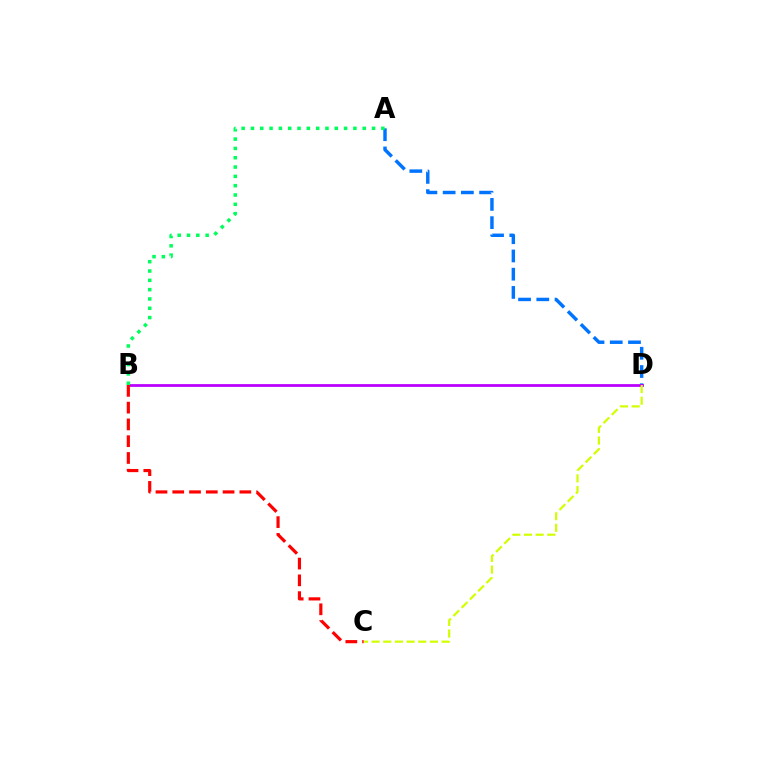{('A', 'D'): [{'color': '#0074ff', 'line_style': 'dashed', 'thickness': 2.48}], ('B', 'D'): [{'color': '#b900ff', 'line_style': 'solid', 'thickness': 1.99}], ('C', 'D'): [{'color': '#d1ff00', 'line_style': 'dashed', 'thickness': 1.59}], ('B', 'C'): [{'color': '#ff0000', 'line_style': 'dashed', 'thickness': 2.28}], ('A', 'B'): [{'color': '#00ff5c', 'line_style': 'dotted', 'thickness': 2.53}]}